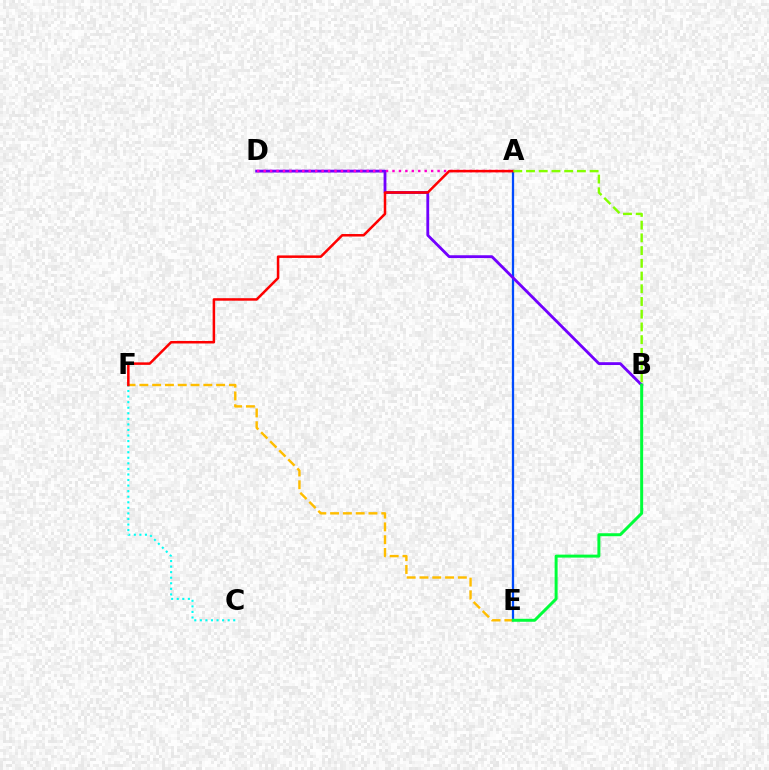{('E', 'F'): [{'color': '#ffbd00', 'line_style': 'dashed', 'thickness': 1.74}], ('C', 'F'): [{'color': '#00fff6', 'line_style': 'dotted', 'thickness': 1.51}], ('A', 'E'): [{'color': '#004bff', 'line_style': 'solid', 'thickness': 1.63}], ('B', 'D'): [{'color': '#7200ff', 'line_style': 'solid', 'thickness': 2.03}], ('A', 'D'): [{'color': '#ff00cf', 'line_style': 'dotted', 'thickness': 1.75}], ('A', 'F'): [{'color': '#ff0000', 'line_style': 'solid', 'thickness': 1.81}], ('B', 'E'): [{'color': '#00ff39', 'line_style': 'solid', 'thickness': 2.14}], ('A', 'B'): [{'color': '#84ff00', 'line_style': 'dashed', 'thickness': 1.73}]}